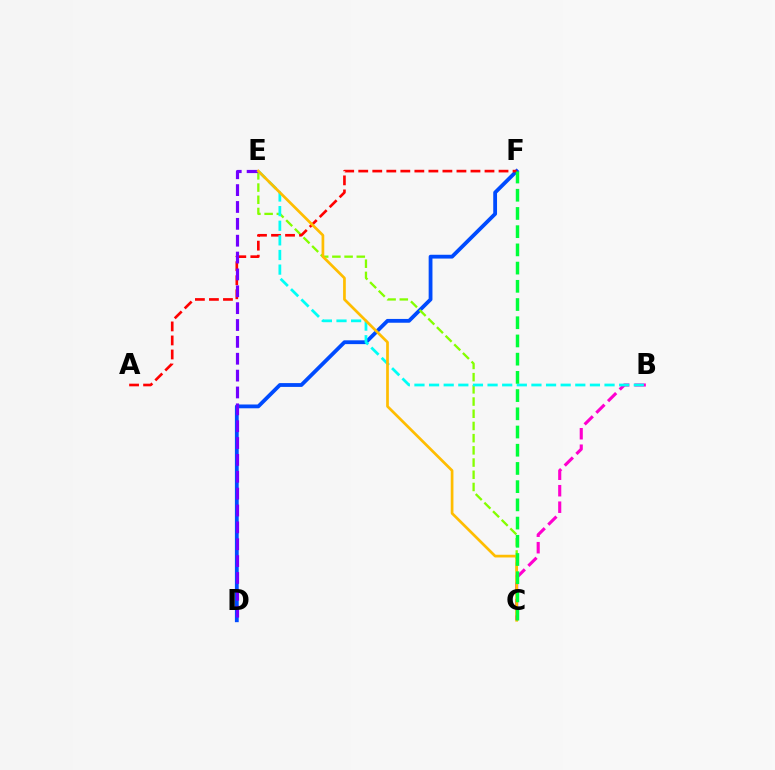{('D', 'F'): [{'color': '#004bff', 'line_style': 'solid', 'thickness': 2.74}], ('C', 'E'): [{'color': '#84ff00', 'line_style': 'dashed', 'thickness': 1.66}, {'color': '#ffbd00', 'line_style': 'solid', 'thickness': 1.95}], ('B', 'C'): [{'color': '#ff00cf', 'line_style': 'dashed', 'thickness': 2.24}], ('A', 'F'): [{'color': '#ff0000', 'line_style': 'dashed', 'thickness': 1.91}], ('B', 'E'): [{'color': '#00fff6', 'line_style': 'dashed', 'thickness': 1.99}], ('D', 'E'): [{'color': '#7200ff', 'line_style': 'dashed', 'thickness': 2.29}], ('C', 'F'): [{'color': '#00ff39', 'line_style': 'dashed', 'thickness': 2.47}]}